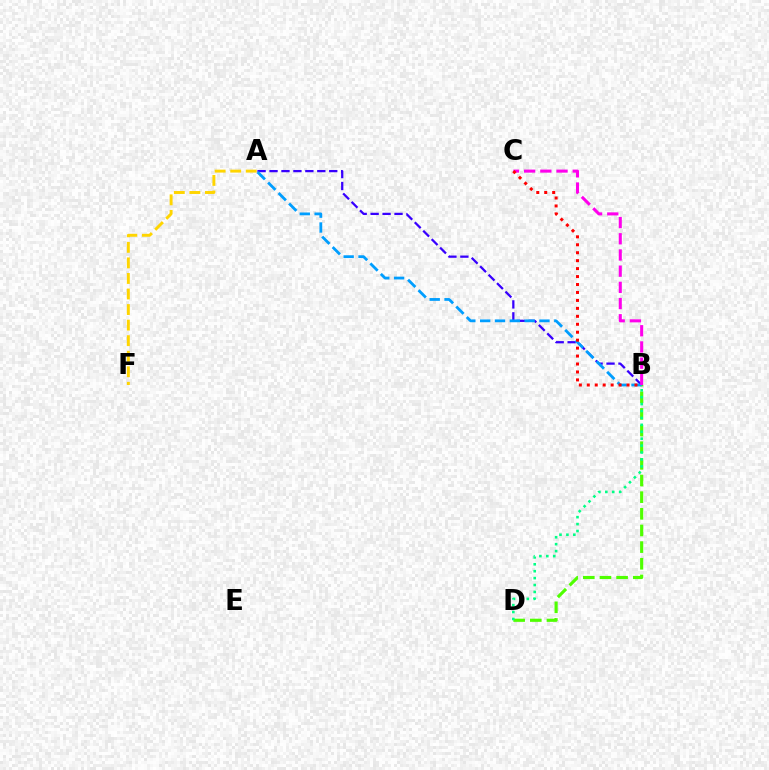{('A', 'B'): [{'color': '#3700ff', 'line_style': 'dashed', 'thickness': 1.62}, {'color': '#009eff', 'line_style': 'dashed', 'thickness': 2.01}], ('B', 'D'): [{'color': '#4fff00', 'line_style': 'dashed', 'thickness': 2.26}, {'color': '#00ff86', 'line_style': 'dotted', 'thickness': 1.88}], ('A', 'F'): [{'color': '#ffd500', 'line_style': 'dashed', 'thickness': 2.11}], ('B', 'C'): [{'color': '#ff00ed', 'line_style': 'dashed', 'thickness': 2.2}, {'color': '#ff0000', 'line_style': 'dotted', 'thickness': 2.16}]}